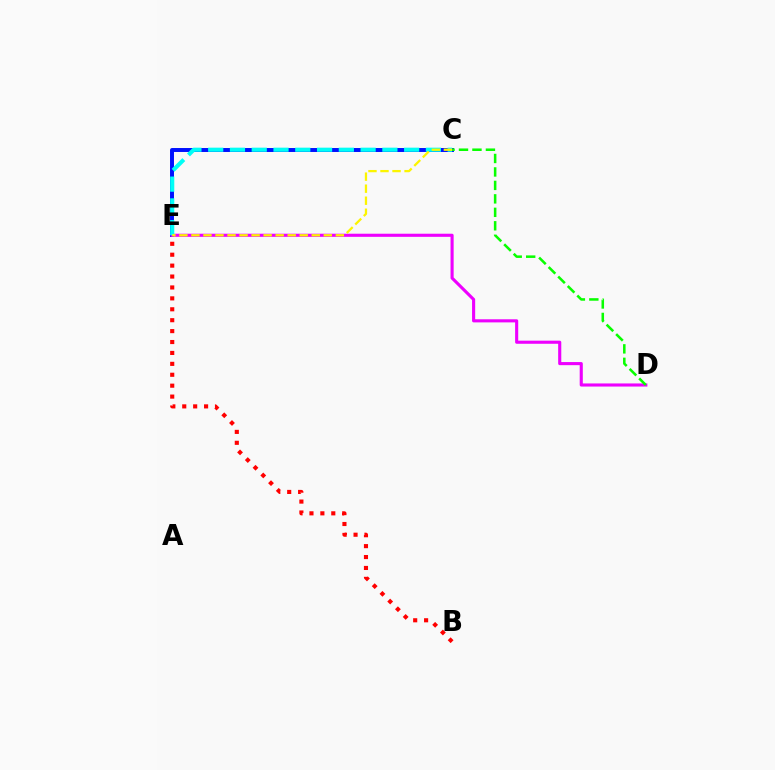{('C', 'E'): [{'color': '#0010ff', 'line_style': 'solid', 'thickness': 2.84}, {'color': '#00fff6', 'line_style': 'dashed', 'thickness': 2.96}, {'color': '#fcf500', 'line_style': 'dashed', 'thickness': 1.63}], ('D', 'E'): [{'color': '#ee00ff', 'line_style': 'solid', 'thickness': 2.24}], ('B', 'E'): [{'color': '#ff0000', 'line_style': 'dotted', 'thickness': 2.97}], ('C', 'D'): [{'color': '#08ff00', 'line_style': 'dashed', 'thickness': 1.83}]}